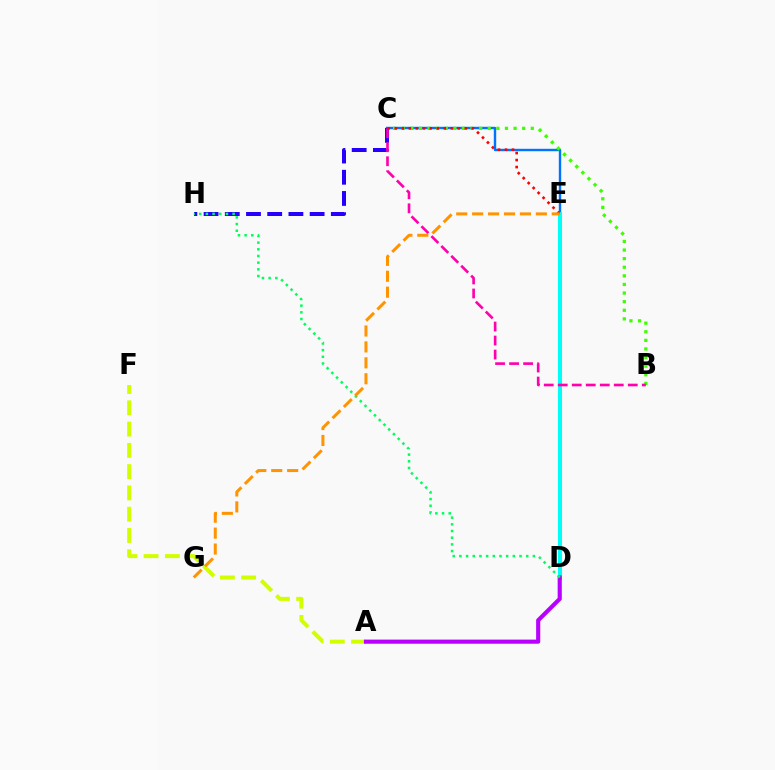{('A', 'F'): [{'color': '#d1ff00', 'line_style': 'dashed', 'thickness': 2.89}], ('C', 'E'): [{'color': '#0074ff', 'line_style': 'solid', 'thickness': 1.73}, {'color': '#ff0000', 'line_style': 'dotted', 'thickness': 1.9}], ('C', 'H'): [{'color': '#2500ff', 'line_style': 'dashed', 'thickness': 2.88}], ('D', 'E'): [{'color': '#00fff6', 'line_style': 'solid', 'thickness': 2.93}], ('B', 'C'): [{'color': '#3dff00', 'line_style': 'dotted', 'thickness': 2.34}, {'color': '#ff00ac', 'line_style': 'dashed', 'thickness': 1.9}], ('A', 'D'): [{'color': '#b900ff', 'line_style': 'solid', 'thickness': 2.97}], ('D', 'H'): [{'color': '#00ff5c', 'line_style': 'dotted', 'thickness': 1.82}], ('E', 'G'): [{'color': '#ff9400', 'line_style': 'dashed', 'thickness': 2.16}]}